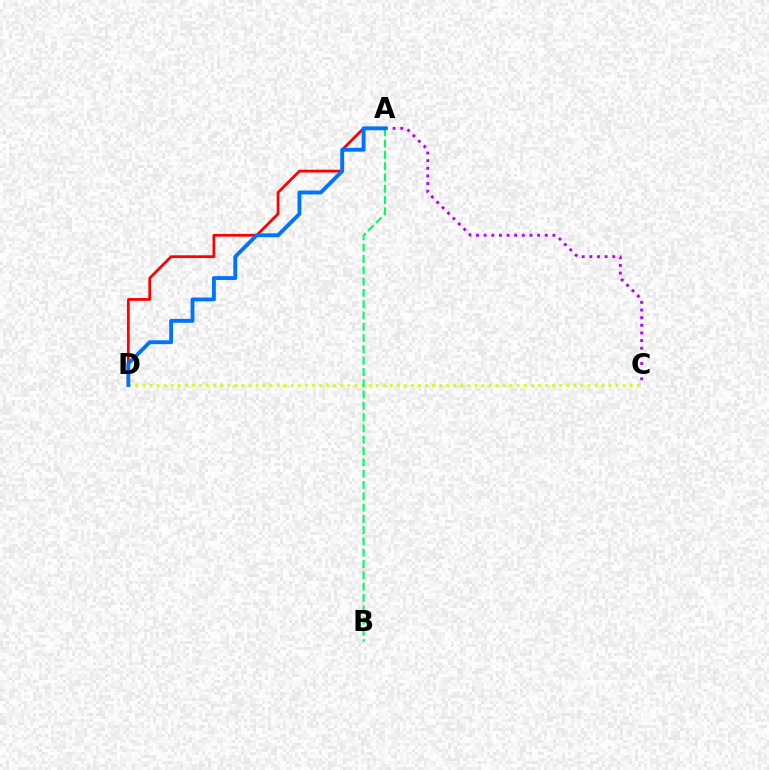{('A', 'D'): [{'color': '#ff0000', 'line_style': 'solid', 'thickness': 1.98}, {'color': '#0074ff', 'line_style': 'solid', 'thickness': 2.79}], ('C', 'D'): [{'color': '#d1ff00', 'line_style': 'dotted', 'thickness': 1.92}], ('A', 'C'): [{'color': '#b900ff', 'line_style': 'dotted', 'thickness': 2.08}], ('A', 'B'): [{'color': '#00ff5c', 'line_style': 'dashed', 'thickness': 1.53}]}